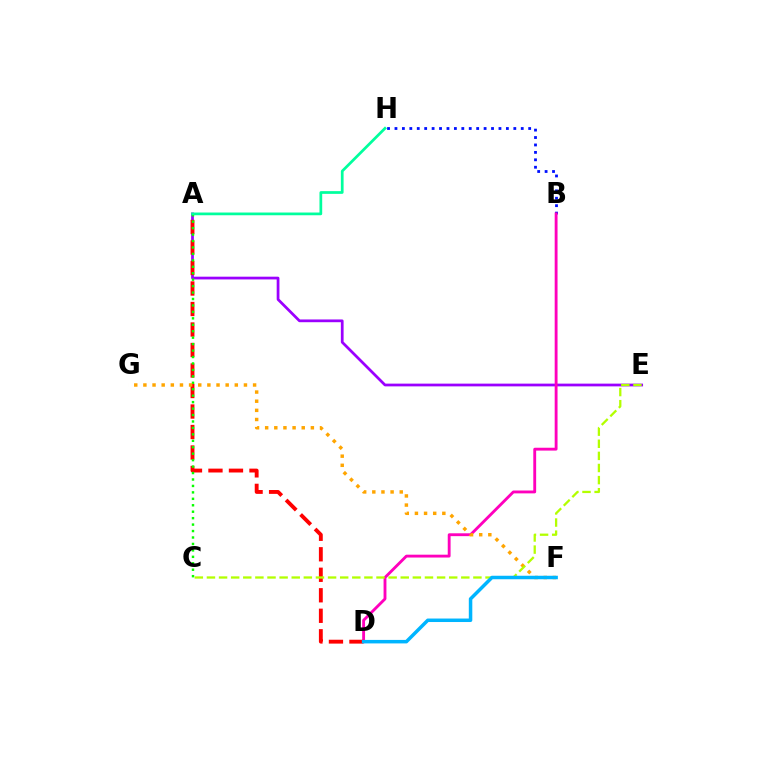{('B', 'H'): [{'color': '#0010ff', 'line_style': 'dotted', 'thickness': 2.02}], ('A', 'E'): [{'color': '#9b00ff', 'line_style': 'solid', 'thickness': 1.98}], ('B', 'D'): [{'color': '#ff00bd', 'line_style': 'solid', 'thickness': 2.06}], ('A', 'D'): [{'color': '#ff0000', 'line_style': 'dashed', 'thickness': 2.79}], ('A', 'C'): [{'color': '#08ff00', 'line_style': 'dotted', 'thickness': 1.75}], ('F', 'G'): [{'color': '#ffa500', 'line_style': 'dotted', 'thickness': 2.48}], ('A', 'H'): [{'color': '#00ff9d', 'line_style': 'solid', 'thickness': 1.96}], ('C', 'E'): [{'color': '#b3ff00', 'line_style': 'dashed', 'thickness': 1.65}], ('D', 'F'): [{'color': '#00b5ff', 'line_style': 'solid', 'thickness': 2.52}]}